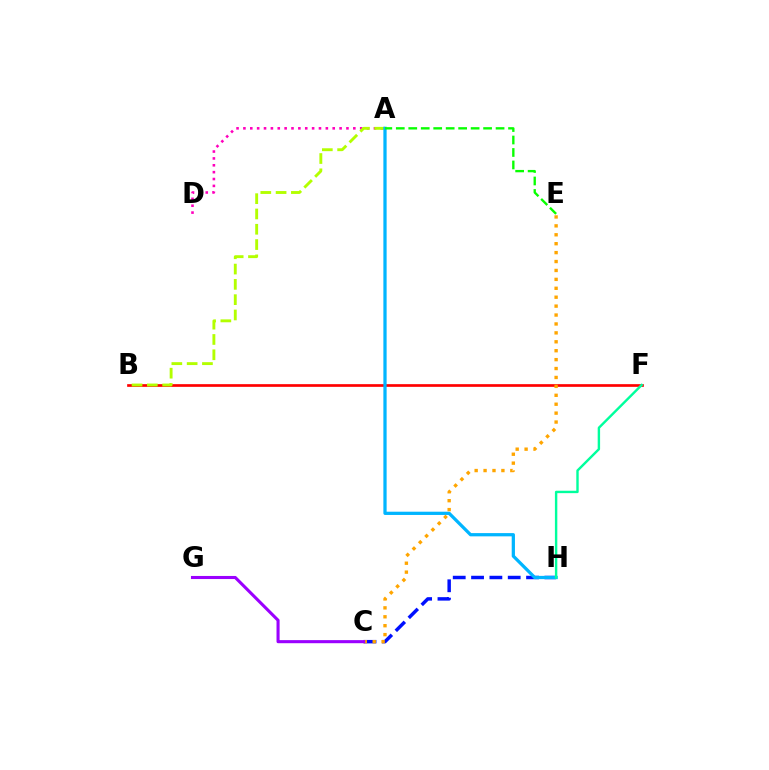{('C', 'H'): [{'color': '#0010ff', 'line_style': 'dashed', 'thickness': 2.49}], ('A', 'D'): [{'color': '#ff00bd', 'line_style': 'dotted', 'thickness': 1.87}], ('B', 'F'): [{'color': '#ff0000', 'line_style': 'solid', 'thickness': 1.93}], ('A', 'B'): [{'color': '#b3ff00', 'line_style': 'dashed', 'thickness': 2.08}], ('A', 'H'): [{'color': '#00b5ff', 'line_style': 'solid', 'thickness': 2.34}], ('C', 'E'): [{'color': '#ffa500', 'line_style': 'dotted', 'thickness': 2.42}], ('C', 'G'): [{'color': '#9b00ff', 'line_style': 'solid', 'thickness': 2.22}], ('A', 'E'): [{'color': '#08ff00', 'line_style': 'dashed', 'thickness': 1.69}], ('F', 'H'): [{'color': '#00ff9d', 'line_style': 'solid', 'thickness': 1.73}]}